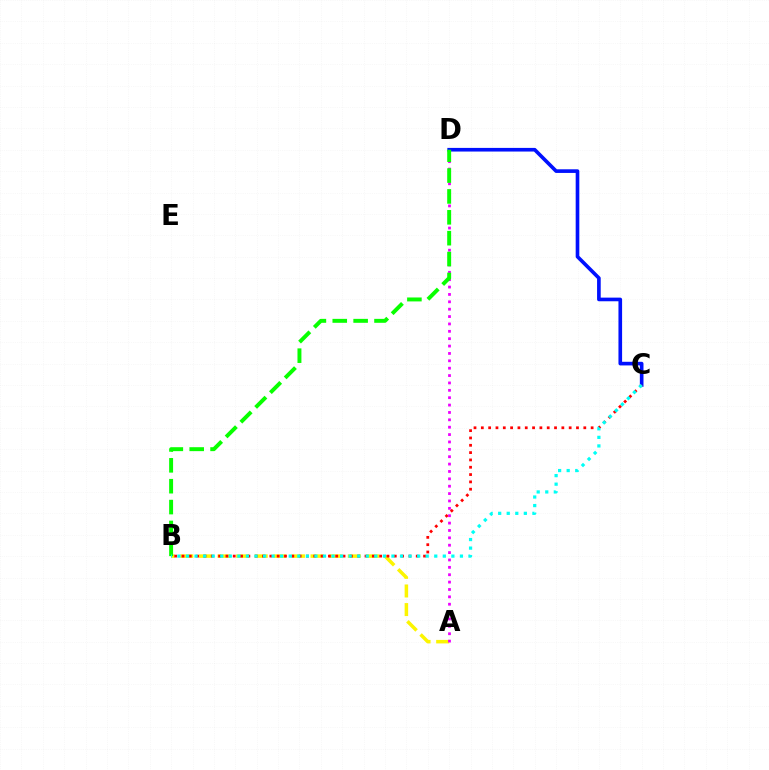{('C', 'D'): [{'color': '#0010ff', 'line_style': 'solid', 'thickness': 2.62}], ('A', 'B'): [{'color': '#fcf500', 'line_style': 'dashed', 'thickness': 2.53}], ('B', 'C'): [{'color': '#ff0000', 'line_style': 'dotted', 'thickness': 1.99}, {'color': '#00fff6', 'line_style': 'dotted', 'thickness': 2.33}], ('A', 'D'): [{'color': '#ee00ff', 'line_style': 'dotted', 'thickness': 2.0}], ('B', 'D'): [{'color': '#08ff00', 'line_style': 'dashed', 'thickness': 2.84}]}